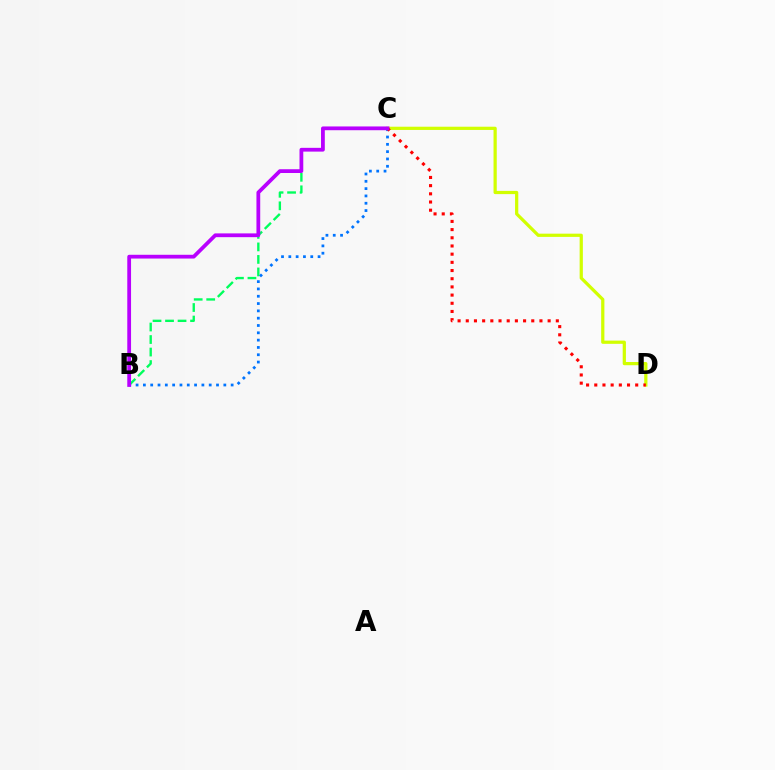{('B', 'C'): [{'color': '#00ff5c', 'line_style': 'dashed', 'thickness': 1.7}, {'color': '#0074ff', 'line_style': 'dotted', 'thickness': 1.99}, {'color': '#b900ff', 'line_style': 'solid', 'thickness': 2.72}], ('C', 'D'): [{'color': '#d1ff00', 'line_style': 'solid', 'thickness': 2.32}, {'color': '#ff0000', 'line_style': 'dotted', 'thickness': 2.22}]}